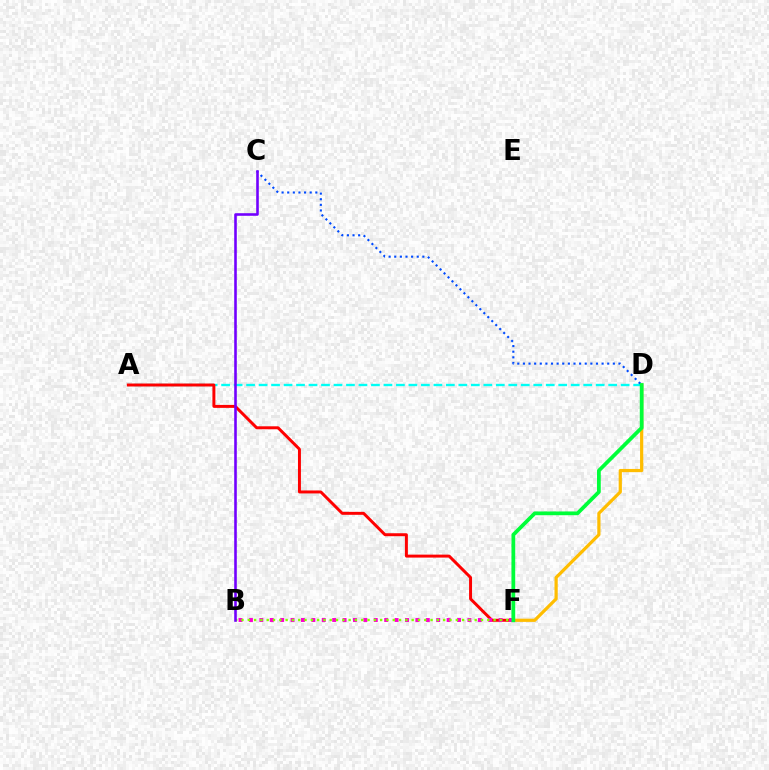{('D', 'F'): [{'color': '#ffbd00', 'line_style': 'solid', 'thickness': 2.31}, {'color': '#00ff39', 'line_style': 'solid', 'thickness': 2.7}], ('A', 'D'): [{'color': '#00fff6', 'line_style': 'dashed', 'thickness': 1.7}], ('A', 'F'): [{'color': '#ff0000', 'line_style': 'solid', 'thickness': 2.13}], ('C', 'D'): [{'color': '#004bff', 'line_style': 'dotted', 'thickness': 1.53}], ('B', 'F'): [{'color': '#ff00cf', 'line_style': 'dotted', 'thickness': 2.83}, {'color': '#84ff00', 'line_style': 'dotted', 'thickness': 1.71}], ('B', 'C'): [{'color': '#7200ff', 'line_style': 'solid', 'thickness': 1.87}]}